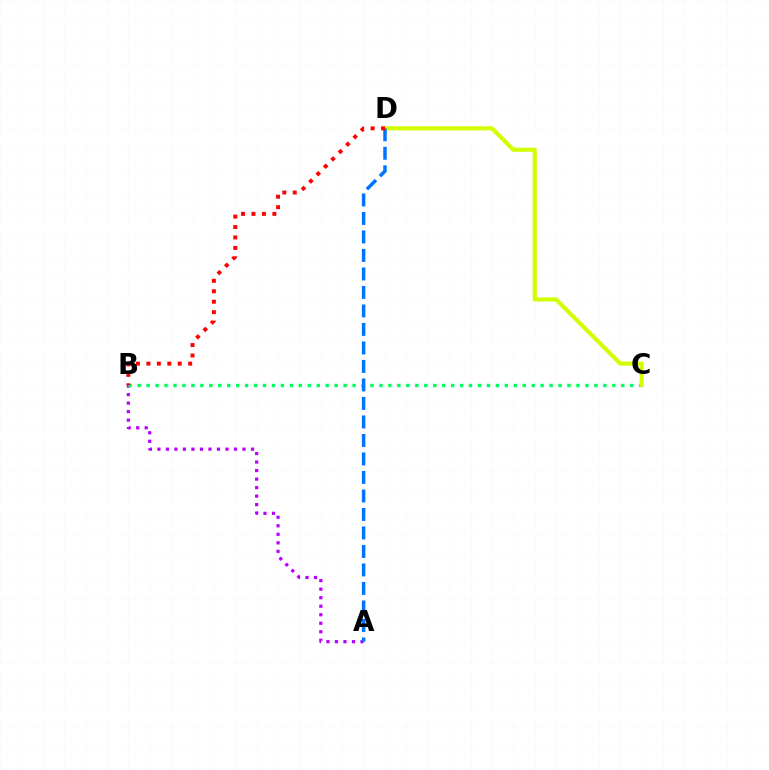{('A', 'B'): [{'color': '#b900ff', 'line_style': 'dotted', 'thickness': 2.31}], ('B', 'C'): [{'color': '#00ff5c', 'line_style': 'dotted', 'thickness': 2.43}], ('C', 'D'): [{'color': '#d1ff00', 'line_style': 'solid', 'thickness': 2.97}], ('A', 'D'): [{'color': '#0074ff', 'line_style': 'dashed', 'thickness': 2.51}], ('B', 'D'): [{'color': '#ff0000', 'line_style': 'dotted', 'thickness': 2.84}]}